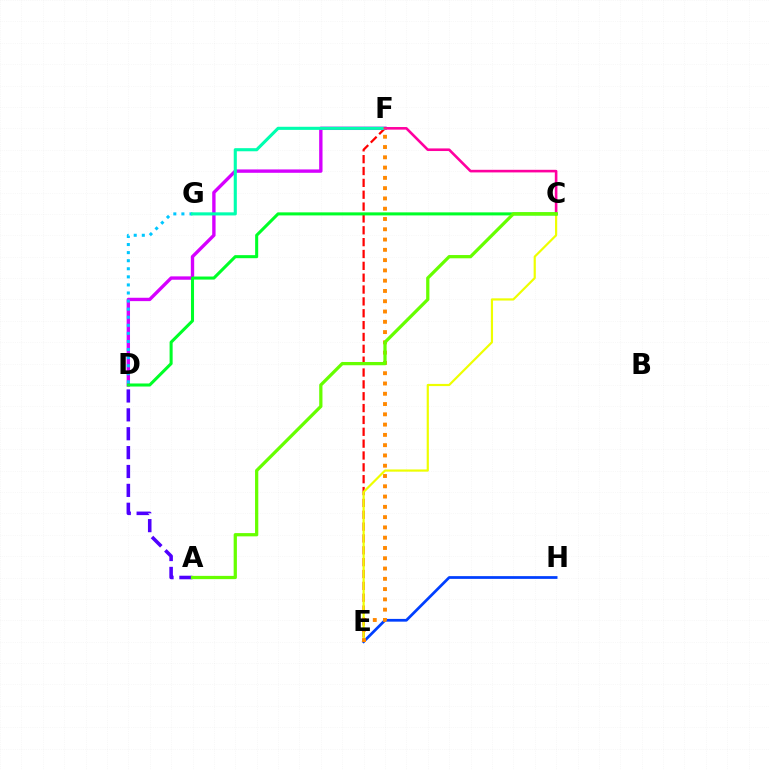{('E', 'F'): [{'color': '#ff0000', 'line_style': 'dashed', 'thickness': 1.61}, {'color': '#ff8800', 'line_style': 'dotted', 'thickness': 2.79}], ('D', 'F'): [{'color': '#d600ff', 'line_style': 'solid', 'thickness': 2.42}], ('D', 'G'): [{'color': '#00c7ff', 'line_style': 'dotted', 'thickness': 2.19}], ('F', 'G'): [{'color': '#00ffaf', 'line_style': 'solid', 'thickness': 2.24}], ('C', 'E'): [{'color': '#eeff00', 'line_style': 'solid', 'thickness': 1.58}], ('E', 'H'): [{'color': '#003fff', 'line_style': 'solid', 'thickness': 1.97}], ('C', 'F'): [{'color': '#ff00a0', 'line_style': 'solid', 'thickness': 1.88}], ('C', 'D'): [{'color': '#00ff27', 'line_style': 'solid', 'thickness': 2.2}], ('A', 'D'): [{'color': '#4f00ff', 'line_style': 'dashed', 'thickness': 2.56}], ('A', 'C'): [{'color': '#66ff00', 'line_style': 'solid', 'thickness': 2.34}]}